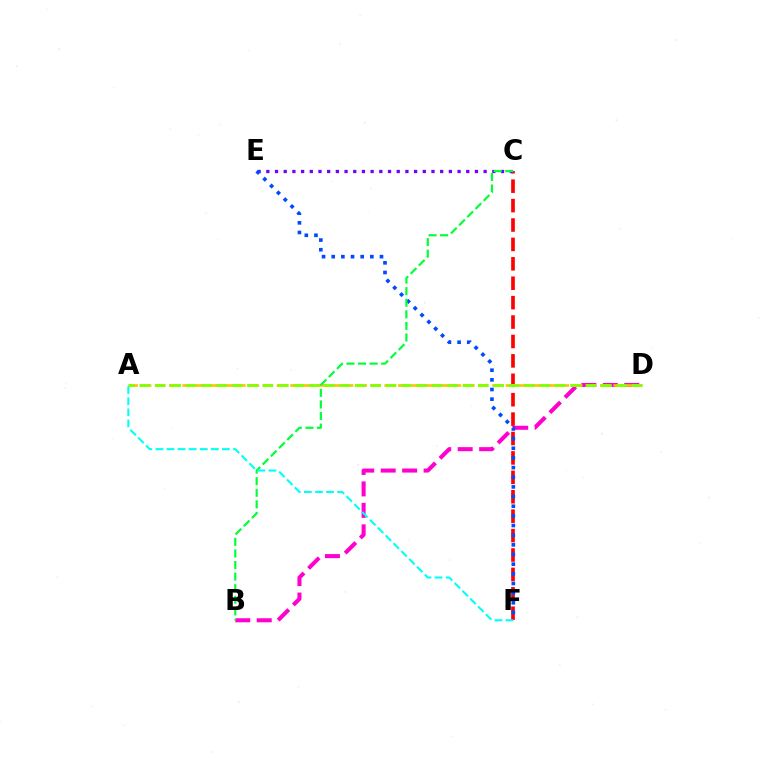{('C', 'F'): [{'color': '#ff0000', 'line_style': 'dashed', 'thickness': 2.64}], ('C', 'E'): [{'color': '#7200ff', 'line_style': 'dotted', 'thickness': 2.36}], ('B', 'D'): [{'color': '#ff00cf', 'line_style': 'dashed', 'thickness': 2.92}], ('E', 'F'): [{'color': '#004bff', 'line_style': 'dotted', 'thickness': 2.62}], ('A', 'D'): [{'color': '#ffbd00', 'line_style': 'dashed', 'thickness': 1.83}, {'color': '#84ff00', 'line_style': 'dashed', 'thickness': 2.09}], ('B', 'C'): [{'color': '#00ff39', 'line_style': 'dashed', 'thickness': 1.57}], ('A', 'F'): [{'color': '#00fff6', 'line_style': 'dashed', 'thickness': 1.5}]}